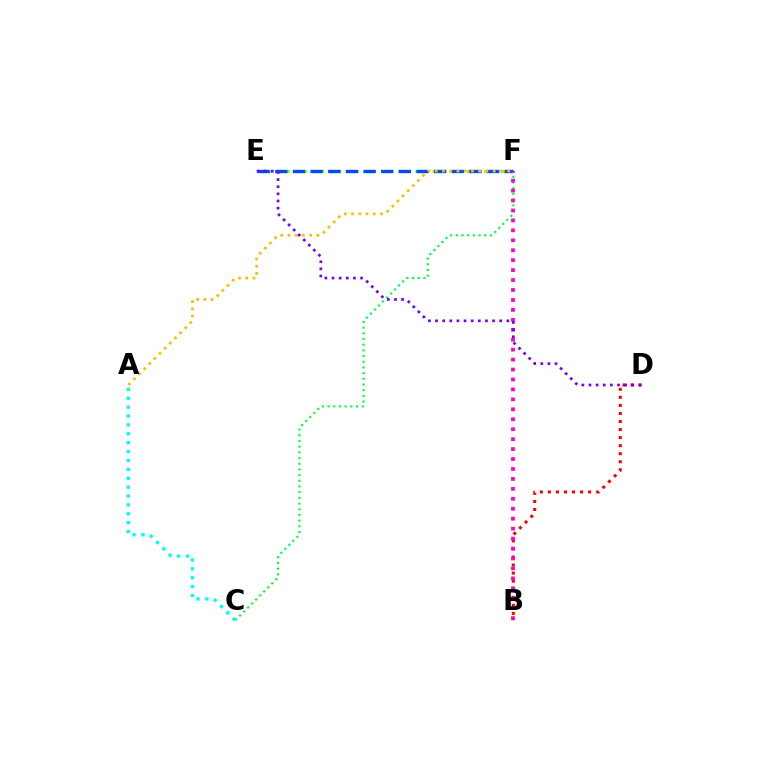{('E', 'F'): [{'color': '#84ff00', 'line_style': 'dashed', 'thickness': 2.34}, {'color': '#004bff', 'line_style': 'dashed', 'thickness': 2.4}], ('C', 'F'): [{'color': '#00ff39', 'line_style': 'dotted', 'thickness': 1.55}], ('A', 'C'): [{'color': '#00fff6', 'line_style': 'dotted', 'thickness': 2.42}], ('B', 'D'): [{'color': '#ff0000', 'line_style': 'dotted', 'thickness': 2.19}], ('B', 'F'): [{'color': '#ff00cf', 'line_style': 'dotted', 'thickness': 2.7}], ('A', 'F'): [{'color': '#ffbd00', 'line_style': 'dotted', 'thickness': 1.97}], ('D', 'E'): [{'color': '#7200ff', 'line_style': 'dotted', 'thickness': 1.94}]}